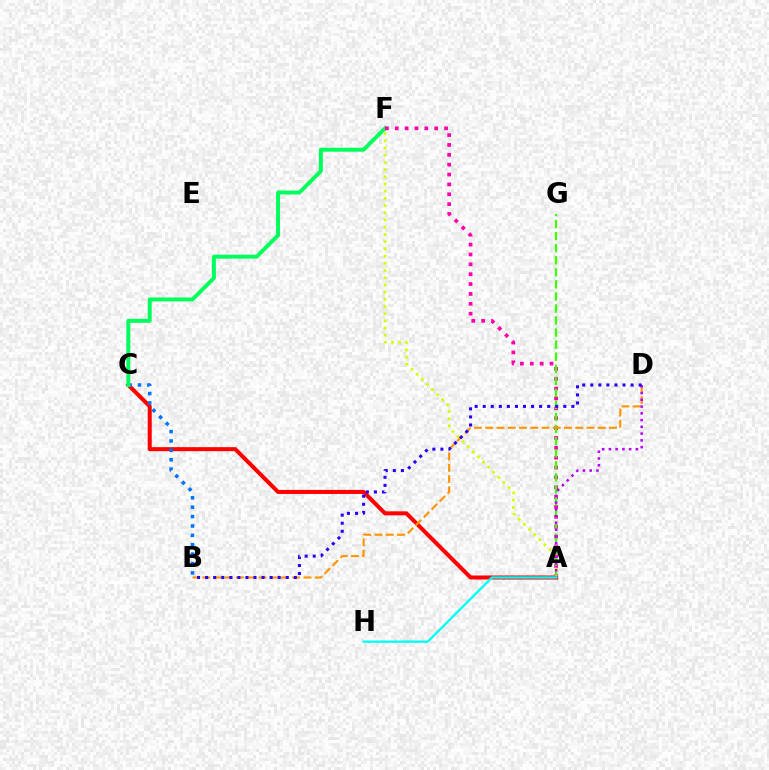{('A', 'C'): [{'color': '#ff0000', 'line_style': 'solid', 'thickness': 2.9}], ('B', 'C'): [{'color': '#0074ff', 'line_style': 'dotted', 'thickness': 2.55}], ('C', 'F'): [{'color': '#00ff5c', 'line_style': 'solid', 'thickness': 2.84}], ('A', 'F'): [{'color': '#ff00ac', 'line_style': 'dotted', 'thickness': 2.68}, {'color': '#d1ff00', 'line_style': 'dotted', 'thickness': 1.96}], ('A', 'G'): [{'color': '#3dff00', 'line_style': 'dashed', 'thickness': 1.64}], ('B', 'D'): [{'color': '#ff9400', 'line_style': 'dashed', 'thickness': 1.53}, {'color': '#2500ff', 'line_style': 'dotted', 'thickness': 2.19}], ('A', 'D'): [{'color': '#b900ff', 'line_style': 'dotted', 'thickness': 1.84}], ('A', 'H'): [{'color': '#00fff6', 'line_style': 'solid', 'thickness': 1.66}]}